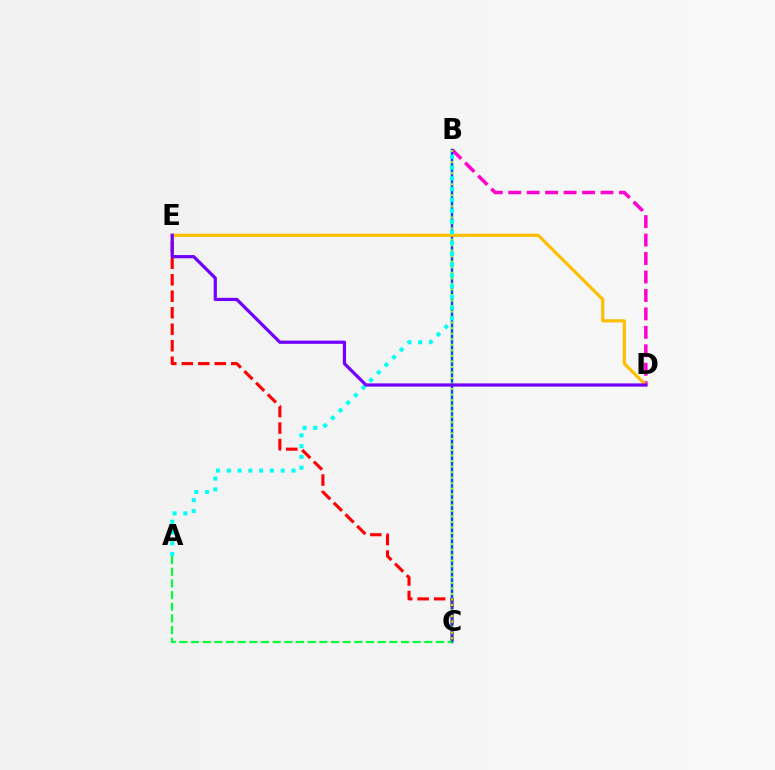{('B', 'D'): [{'color': '#ff00cf', 'line_style': 'dashed', 'thickness': 2.51}], ('C', 'E'): [{'color': '#ff0000', 'line_style': 'dashed', 'thickness': 2.24}], ('B', 'C'): [{'color': '#004bff', 'line_style': 'solid', 'thickness': 1.75}, {'color': '#84ff00', 'line_style': 'dotted', 'thickness': 1.5}], ('D', 'E'): [{'color': '#ffbd00', 'line_style': 'solid', 'thickness': 2.26}, {'color': '#7200ff', 'line_style': 'solid', 'thickness': 2.32}], ('A', 'C'): [{'color': '#00ff39', 'line_style': 'dashed', 'thickness': 1.58}], ('A', 'B'): [{'color': '#00fff6', 'line_style': 'dotted', 'thickness': 2.93}]}